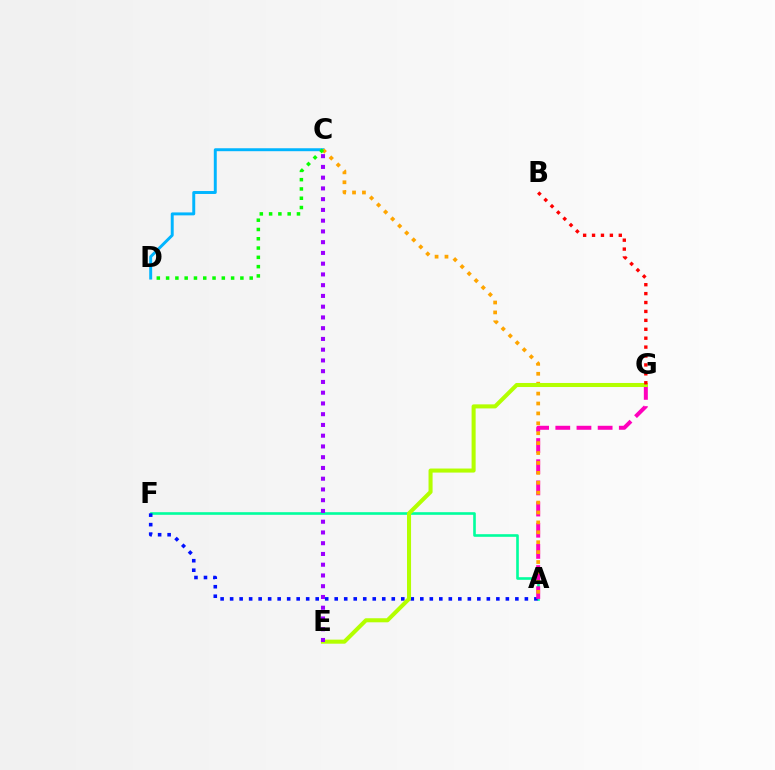{('A', 'F'): [{'color': '#00ff9d', 'line_style': 'solid', 'thickness': 1.89}, {'color': '#0010ff', 'line_style': 'dotted', 'thickness': 2.58}], ('C', 'D'): [{'color': '#00b5ff', 'line_style': 'solid', 'thickness': 2.12}, {'color': '#08ff00', 'line_style': 'dotted', 'thickness': 2.52}], ('A', 'G'): [{'color': '#ff00bd', 'line_style': 'dashed', 'thickness': 2.88}], ('A', 'C'): [{'color': '#ffa500', 'line_style': 'dotted', 'thickness': 2.69}], ('E', 'G'): [{'color': '#b3ff00', 'line_style': 'solid', 'thickness': 2.92}], ('B', 'G'): [{'color': '#ff0000', 'line_style': 'dotted', 'thickness': 2.42}], ('C', 'E'): [{'color': '#9b00ff', 'line_style': 'dotted', 'thickness': 2.92}]}